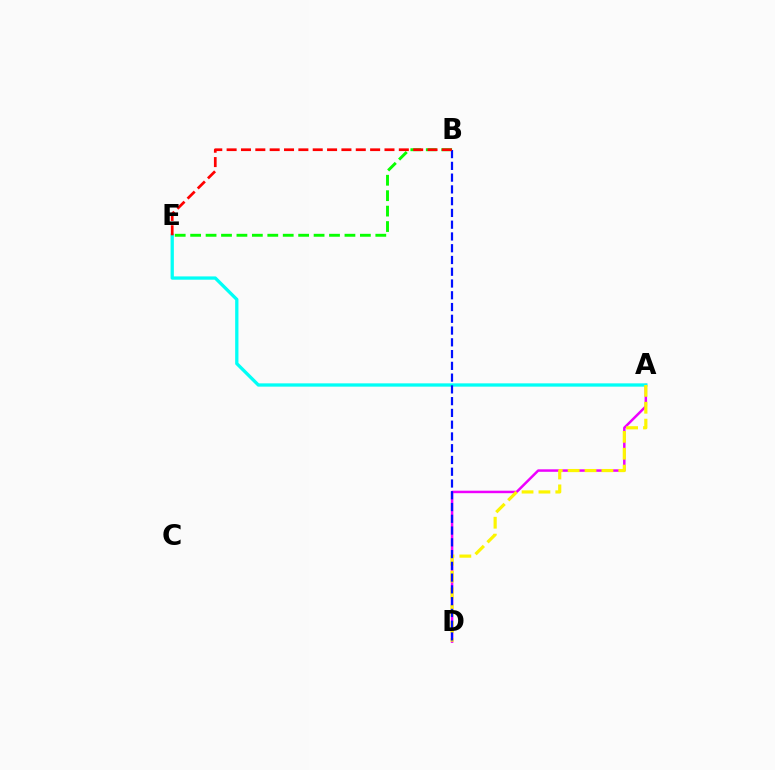{('A', 'D'): [{'color': '#ee00ff', 'line_style': 'solid', 'thickness': 1.79}, {'color': '#fcf500', 'line_style': 'dashed', 'thickness': 2.29}], ('A', 'E'): [{'color': '#00fff6', 'line_style': 'solid', 'thickness': 2.37}], ('B', 'E'): [{'color': '#08ff00', 'line_style': 'dashed', 'thickness': 2.1}, {'color': '#ff0000', 'line_style': 'dashed', 'thickness': 1.95}], ('B', 'D'): [{'color': '#0010ff', 'line_style': 'dashed', 'thickness': 1.6}]}